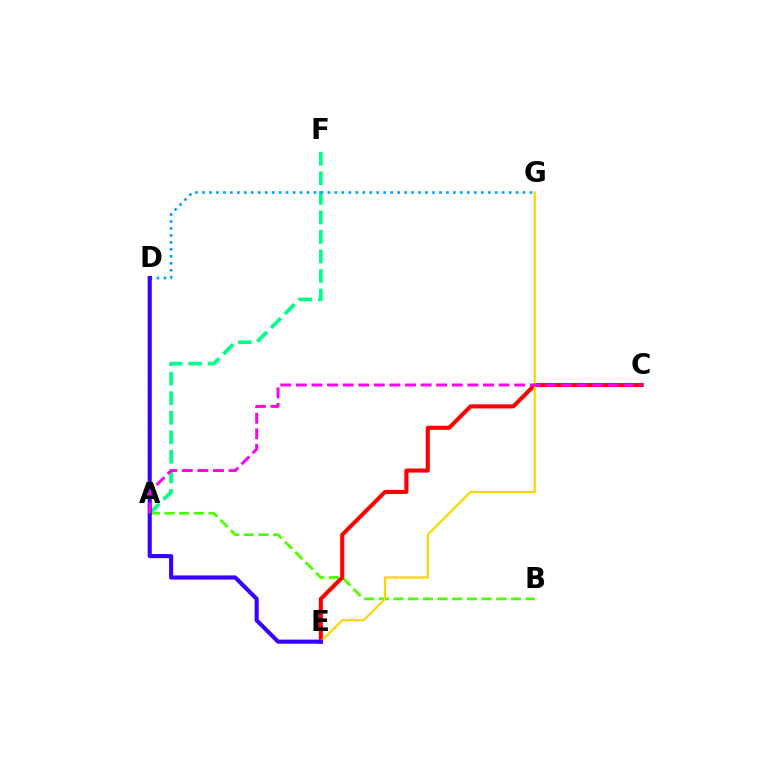{('A', 'B'): [{'color': '#4fff00', 'line_style': 'dashed', 'thickness': 2.0}], ('A', 'F'): [{'color': '#00ff86', 'line_style': 'dashed', 'thickness': 2.65}], ('D', 'G'): [{'color': '#009eff', 'line_style': 'dotted', 'thickness': 1.89}], ('C', 'E'): [{'color': '#ff0000', 'line_style': 'solid', 'thickness': 2.93}], ('E', 'G'): [{'color': '#ffd500', 'line_style': 'solid', 'thickness': 1.58}], ('D', 'E'): [{'color': '#3700ff', 'line_style': 'solid', 'thickness': 2.97}], ('A', 'C'): [{'color': '#ff00ed', 'line_style': 'dashed', 'thickness': 2.12}]}